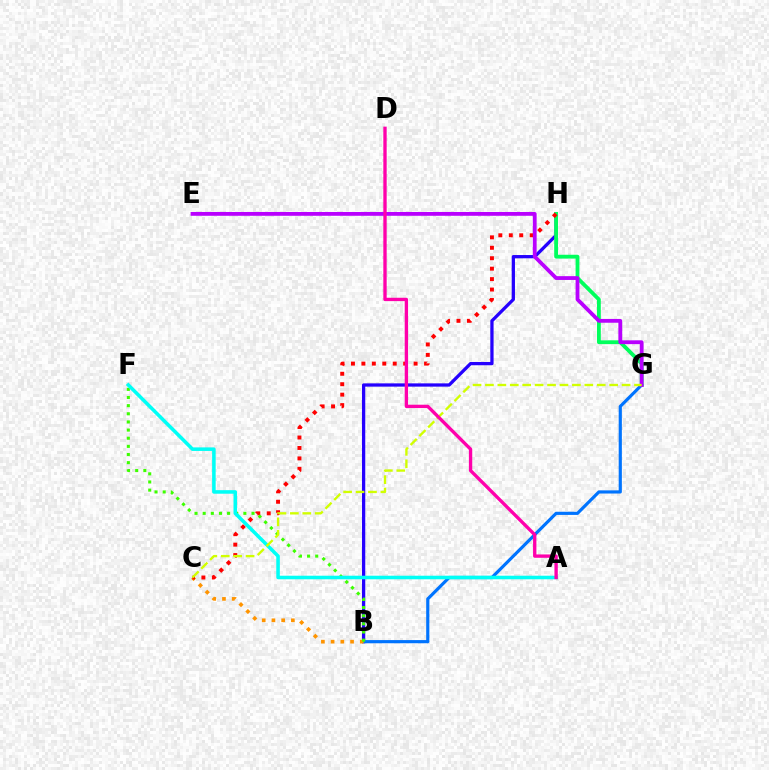{('B', 'H'): [{'color': '#2500ff', 'line_style': 'solid', 'thickness': 2.35}], ('G', 'H'): [{'color': '#00ff5c', 'line_style': 'solid', 'thickness': 2.75}], ('B', 'G'): [{'color': '#0074ff', 'line_style': 'solid', 'thickness': 2.28}], ('B', 'C'): [{'color': '#ff9400', 'line_style': 'dotted', 'thickness': 2.64}], ('C', 'H'): [{'color': '#ff0000', 'line_style': 'dotted', 'thickness': 2.84}], ('B', 'F'): [{'color': '#3dff00', 'line_style': 'dotted', 'thickness': 2.21}], ('E', 'G'): [{'color': '#b900ff', 'line_style': 'solid', 'thickness': 2.74}], ('A', 'F'): [{'color': '#00fff6', 'line_style': 'solid', 'thickness': 2.56}], ('C', 'G'): [{'color': '#d1ff00', 'line_style': 'dashed', 'thickness': 1.69}], ('A', 'D'): [{'color': '#ff00ac', 'line_style': 'solid', 'thickness': 2.41}]}